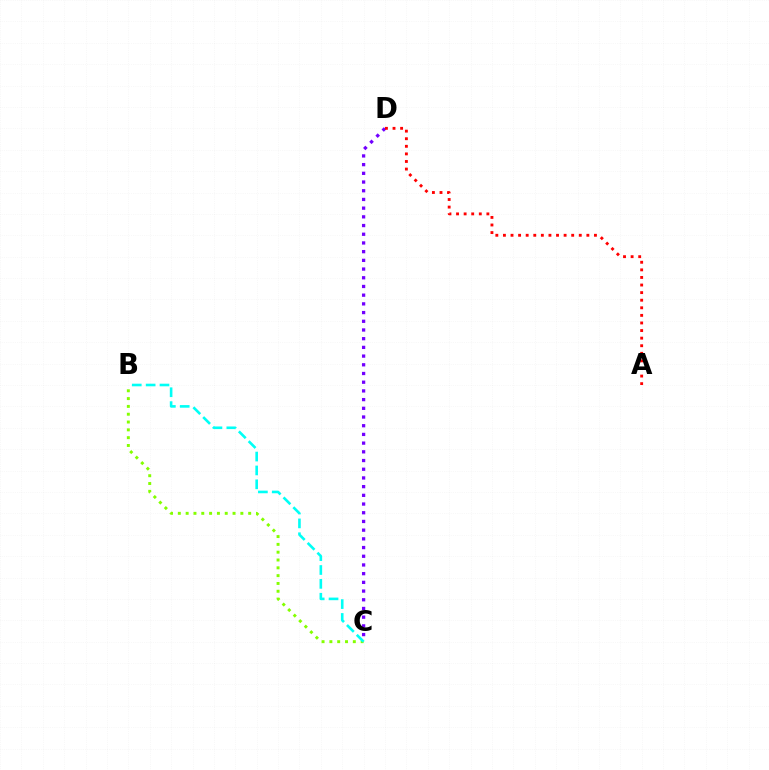{('C', 'D'): [{'color': '#7200ff', 'line_style': 'dotted', 'thickness': 2.36}], ('A', 'D'): [{'color': '#ff0000', 'line_style': 'dotted', 'thickness': 2.06}], ('B', 'C'): [{'color': '#84ff00', 'line_style': 'dotted', 'thickness': 2.12}, {'color': '#00fff6', 'line_style': 'dashed', 'thickness': 1.88}]}